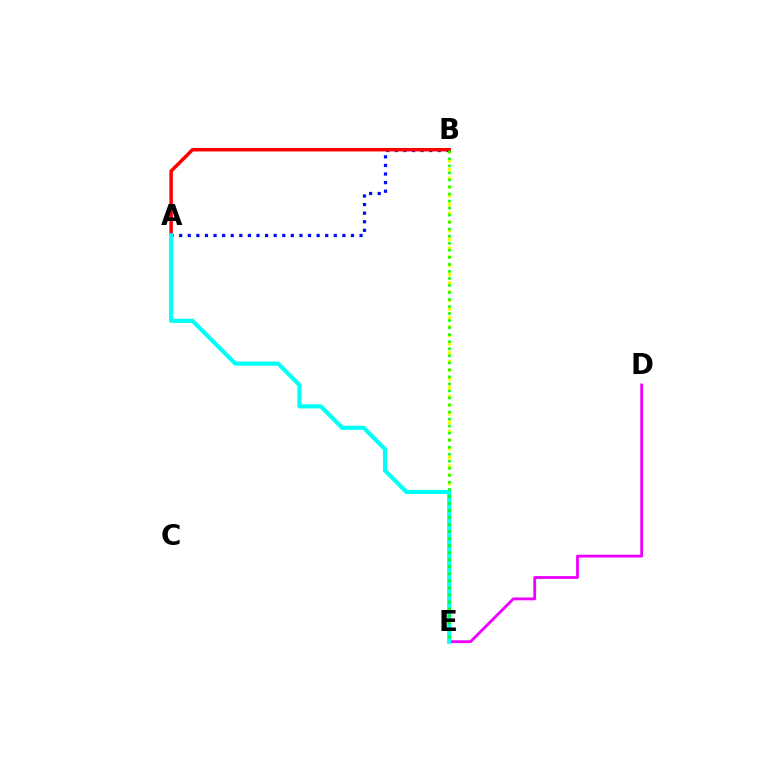{('B', 'E'): [{'color': '#fcf500', 'line_style': 'dotted', 'thickness': 2.37}, {'color': '#08ff00', 'line_style': 'dotted', 'thickness': 1.91}], ('A', 'B'): [{'color': '#0010ff', 'line_style': 'dotted', 'thickness': 2.33}, {'color': '#ff0000', 'line_style': 'solid', 'thickness': 2.5}], ('D', 'E'): [{'color': '#ee00ff', 'line_style': 'solid', 'thickness': 2.03}], ('A', 'E'): [{'color': '#00fff6', 'line_style': 'solid', 'thickness': 2.96}]}